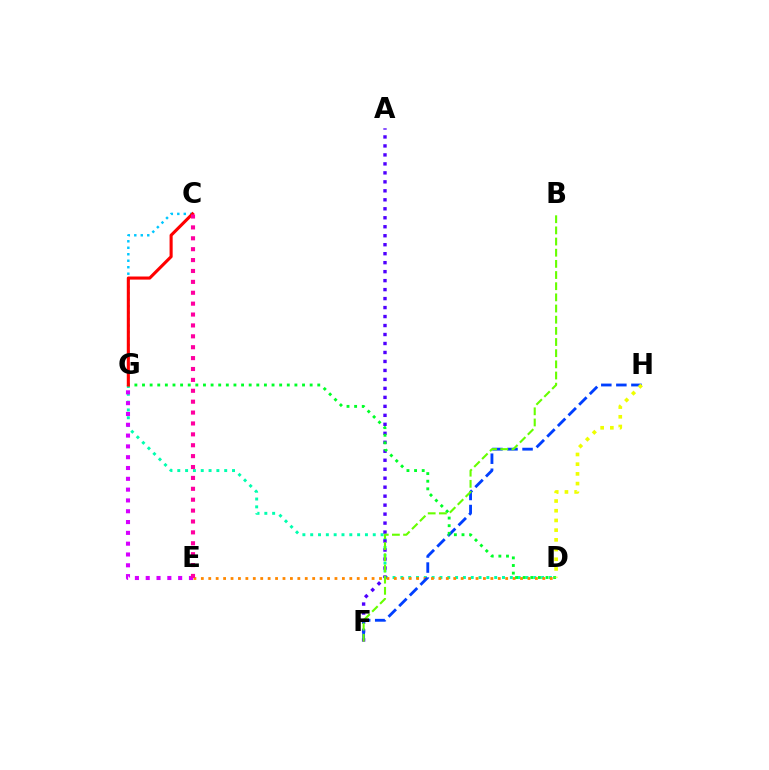{('D', 'G'): [{'color': '#00ffaf', 'line_style': 'dotted', 'thickness': 2.12}, {'color': '#00ff27', 'line_style': 'dotted', 'thickness': 2.07}], ('A', 'F'): [{'color': '#4f00ff', 'line_style': 'dotted', 'thickness': 2.44}], ('D', 'E'): [{'color': '#ff8800', 'line_style': 'dotted', 'thickness': 2.02}], ('C', 'G'): [{'color': '#00c7ff', 'line_style': 'dotted', 'thickness': 1.76}, {'color': '#ff0000', 'line_style': 'solid', 'thickness': 2.23}], ('F', 'H'): [{'color': '#003fff', 'line_style': 'dashed', 'thickness': 2.04}], ('B', 'F'): [{'color': '#66ff00', 'line_style': 'dashed', 'thickness': 1.52}], ('E', 'G'): [{'color': '#d600ff', 'line_style': 'dotted', 'thickness': 2.94}], ('D', 'H'): [{'color': '#eeff00', 'line_style': 'dotted', 'thickness': 2.64}], ('C', 'E'): [{'color': '#ff00a0', 'line_style': 'dotted', 'thickness': 2.96}]}